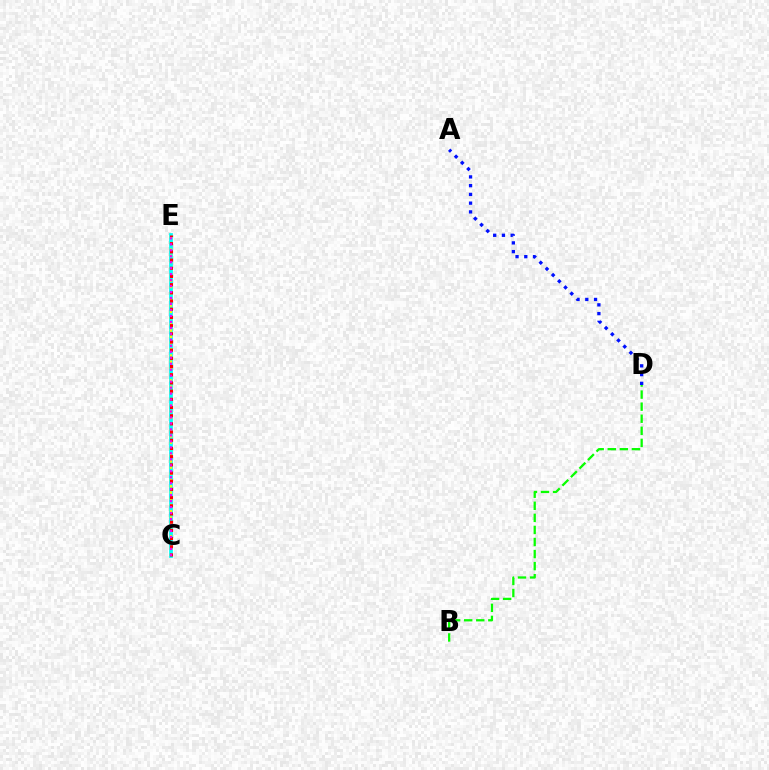{('B', 'D'): [{'color': '#08ff00', 'line_style': 'dashed', 'thickness': 1.64}], ('C', 'E'): [{'color': '#00fff6', 'line_style': 'solid', 'thickness': 2.7}, {'color': '#fcf500', 'line_style': 'dotted', 'thickness': 1.69}, {'color': '#ff0000', 'line_style': 'dotted', 'thickness': 2.23}, {'color': '#ee00ff', 'line_style': 'dotted', 'thickness': 1.62}], ('A', 'D'): [{'color': '#0010ff', 'line_style': 'dotted', 'thickness': 2.38}]}